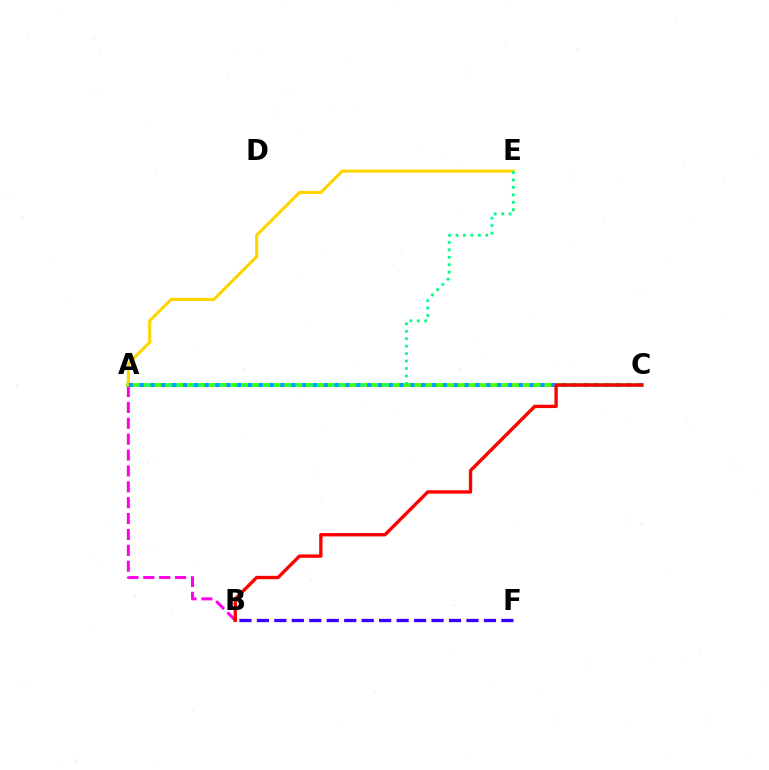{('A', 'B'): [{'color': '#ff00ed', 'line_style': 'dashed', 'thickness': 2.16}], ('A', 'C'): [{'color': '#4fff00', 'line_style': 'solid', 'thickness': 2.78}, {'color': '#009eff', 'line_style': 'dotted', 'thickness': 2.94}], ('B', 'F'): [{'color': '#3700ff', 'line_style': 'dashed', 'thickness': 2.37}], ('A', 'E'): [{'color': '#ffd500', 'line_style': 'solid', 'thickness': 2.24}, {'color': '#00ff86', 'line_style': 'dotted', 'thickness': 2.02}], ('B', 'C'): [{'color': '#ff0000', 'line_style': 'solid', 'thickness': 2.41}]}